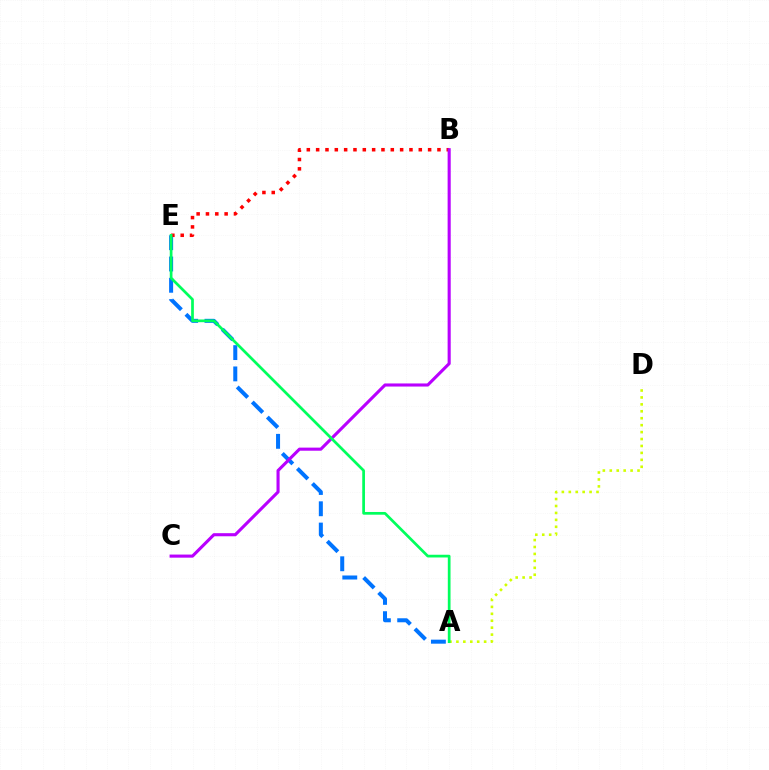{('A', 'E'): [{'color': '#0074ff', 'line_style': 'dashed', 'thickness': 2.89}, {'color': '#00ff5c', 'line_style': 'solid', 'thickness': 1.96}], ('B', 'E'): [{'color': '#ff0000', 'line_style': 'dotted', 'thickness': 2.54}], ('B', 'C'): [{'color': '#b900ff', 'line_style': 'solid', 'thickness': 2.23}], ('A', 'D'): [{'color': '#d1ff00', 'line_style': 'dotted', 'thickness': 1.88}]}